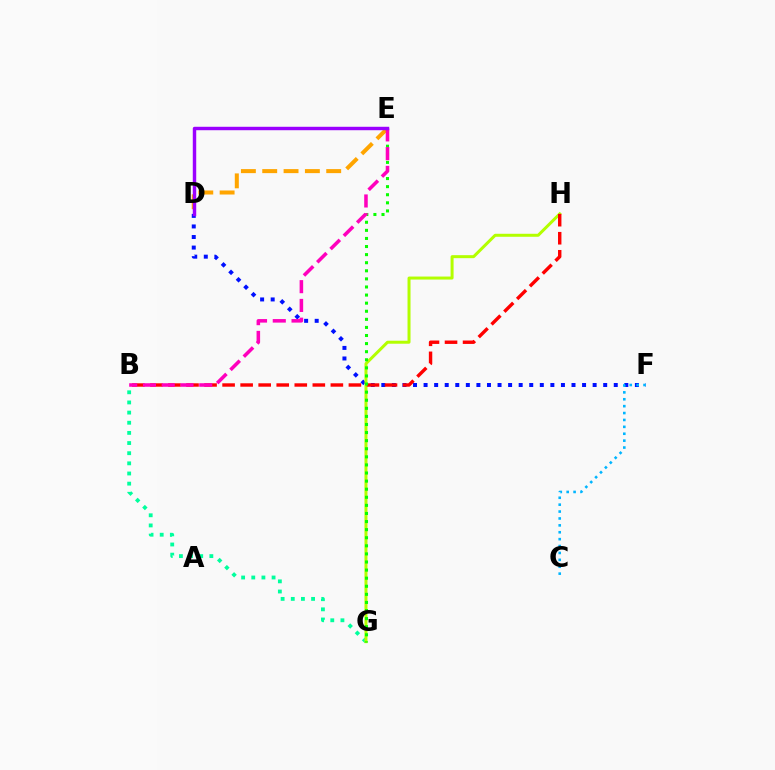{('B', 'G'): [{'color': '#00ff9d', 'line_style': 'dotted', 'thickness': 2.76}], ('D', 'F'): [{'color': '#0010ff', 'line_style': 'dotted', 'thickness': 2.87}], ('D', 'E'): [{'color': '#ffa500', 'line_style': 'dashed', 'thickness': 2.9}, {'color': '#9b00ff', 'line_style': 'solid', 'thickness': 2.48}], ('C', 'F'): [{'color': '#00b5ff', 'line_style': 'dotted', 'thickness': 1.87}], ('G', 'H'): [{'color': '#b3ff00', 'line_style': 'solid', 'thickness': 2.16}], ('B', 'H'): [{'color': '#ff0000', 'line_style': 'dashed', 'thickness': 2.45}], ('E', 'G'): [{'color': '#08ff00', 'line_style': 'dotted', 'thickness': 2.2}], ('B', 'E'): [{'color': '#ff00bd', 'line_style': 'dashed', 'thickness': 2.55}]}